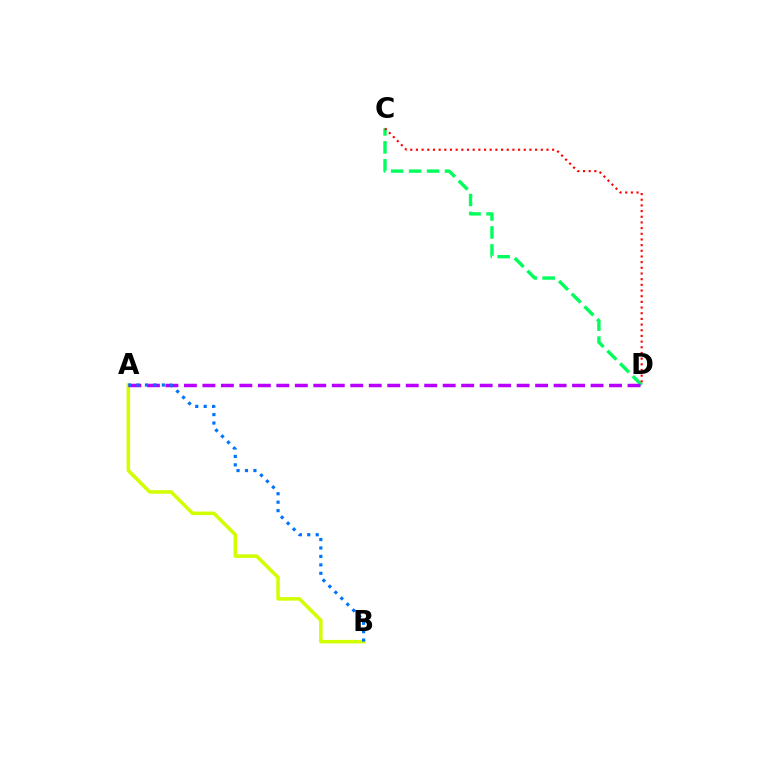{('C', 'D'): [{'color': '#00ff5c', 'line_style': 'dashed', 'thickness': 2.44}, {'color': '#ff0000', 'line_style': 'dotted', 'thickness': 1.54}], ('A', 'B'): [{'color': '#d1ff00', 'line_style': 'solid', 'thickness': 2.54}, {'color': '#0074ff', 'line_style': 'dotted', 'thickness': 2.3}], ('A', 'D'): [{'color': '#b900ff', 'line_style': 'dashed', 'thickness': 2.51}]}